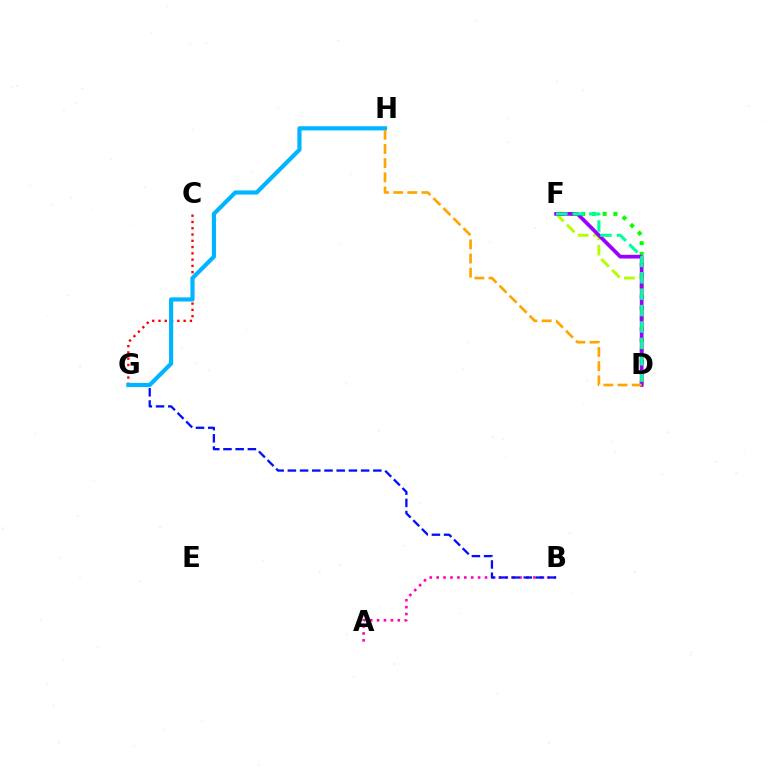{('A', 'B'): [{'color': '#ff00bd', 'line_style': 'dotted', 'thickness': 1.88}], ('D', 'F'): [{'color': '#b3ff00', 'line_style': 'dashed', 'thickness': 2.08}, {'color': '#08ff00', 'line_style': 'dotted', 'thickness': 2.92}, {'color': '#9b00ff', 'line_style': 'solid', 'thickness': 2.69}, {'color': '#00ff9d', 'line_style': 'dashed', 'thickness': 2.23}], ('B', 'G'): [{'color': '#0010ff', 'line_style': 'dashed', 'thickness': 1.66}], ('C', 'G'): [{'color': '#ff0000', 'line_style': 'dotted', 'thickness': 1.71}], ('G', 'H'): [{'color': '#00b5ff', 'line_style': 'solid', 'thickness': 2.99}], ('D', 'H'): [{'color': '#ffa500', 'line_style': 'dashed', 'thickness': 1.92}]}